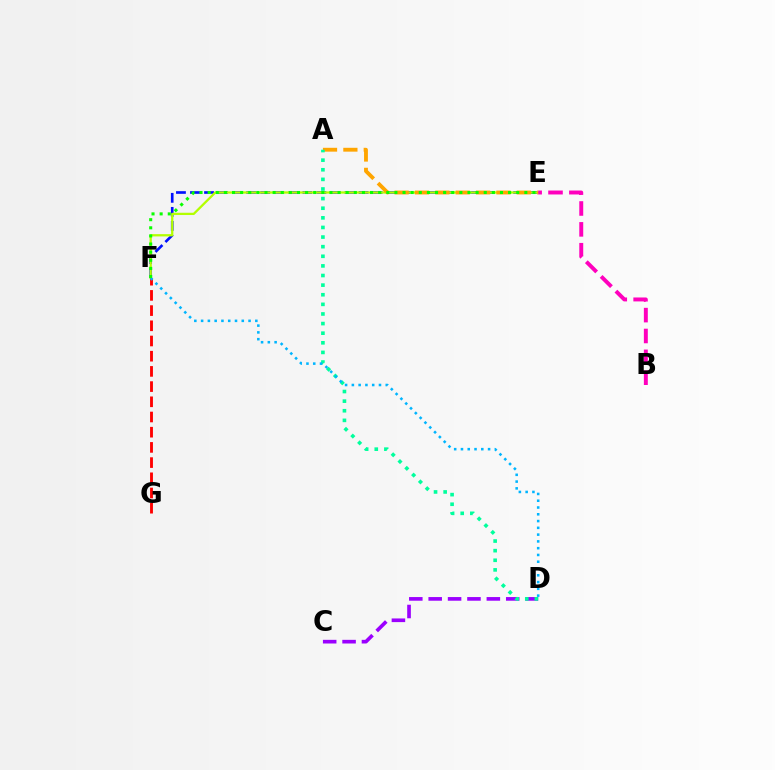{('C', 'D'): [{'color': '#9b00ff', 'line_style': 'dashed', 'thickness': 2.63}], ('E', 'F'): [{'color': '#0010ff', 'line_style': 'dashed', 'thickness': 1.91}, {'color': '#b3ff00', 'line_style': 'solid', 'thickness': 1.64}, {'color': '#08ff00', 'line_style': 'dotted', 'thickness': 2.21}], ('A', 'E'): [{'color': '#ffa500', 'line_style': 'dashed', 'thickness': 2.77}], ('A', 'D'): [{'color': '#00ff9d', 'line_style': 'dotted', 'thickness': 2.61}], ('B', 'E'): [{'color': '#ff00bd', 'line_style': 'dashed', 'thickness': 2.83}], ('F', 'G'): [{'color': '#ff0000', 'line_style': 'dashed', 'thickness': 2.06}], ('D', 'F'): [{'color': '#00b5ff', 'line_style': 'dotted', 'thickness': 1.84}]}